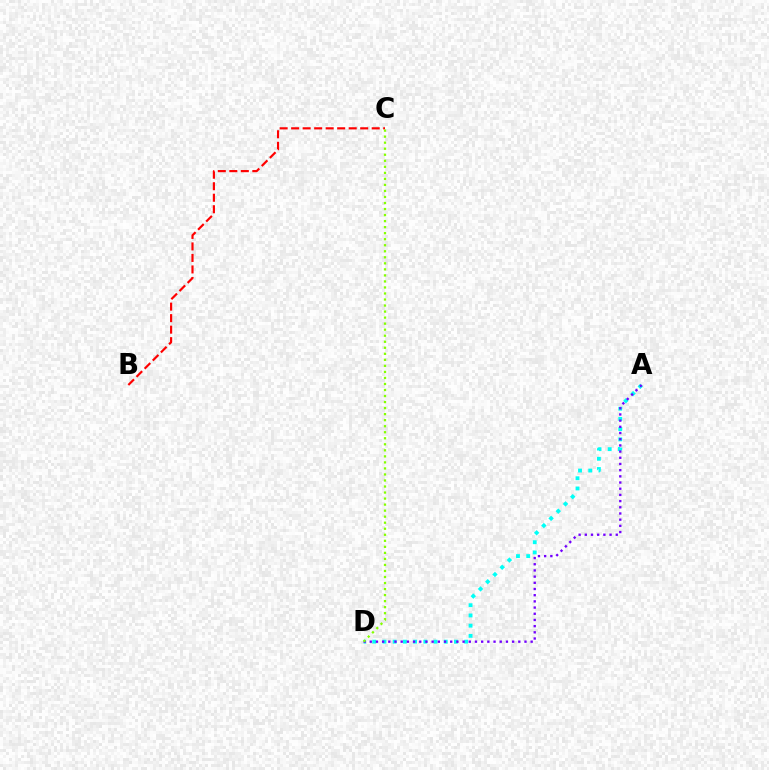{('A', 'D'): [{'color': '#00fff6', 'line_style': 'dotted', 'thickness': 2.77}, {'color': '#7200ff', 'line_style': 'dotted', 'thickness': 1.68}], ('B', 'C'): [{'color': '#ff0000', 'line_style': 'dashed', 'thickness': 1.56}], ('C', 'D'): [{'color': '#84ff00', 'line_style': 'dotted', 'thickness': 1.64}]}